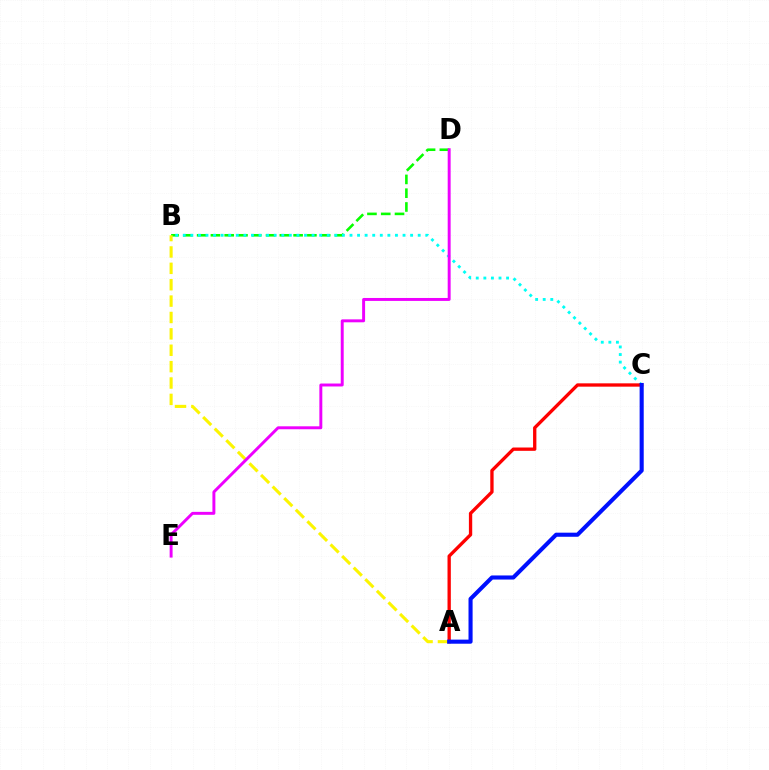{('B', 'D'): [{'color': '#08ff00', 'line_style': 'dashed', 'thickness': 1.87}], ('B', 'C'): [{'color': '#00fff6', 'line_style': 'dotted', 'thickness': 2.06}], ('A', 'C'): [{'color': '#ff0000', 'line_style': 'solid', 'thickness': 2.39}, {'color': '#0010ff', 'line_style': 'solid', 'thickness': 2.95}], ('A', 'B'): [{'color': '#fcf500', 'line_style': 'dashed', 'thickness': 2.23}], ('D', 'E'): [{'color': '#ee00ff', 'line_style': 'solid', 'thickness': 2.12}]}